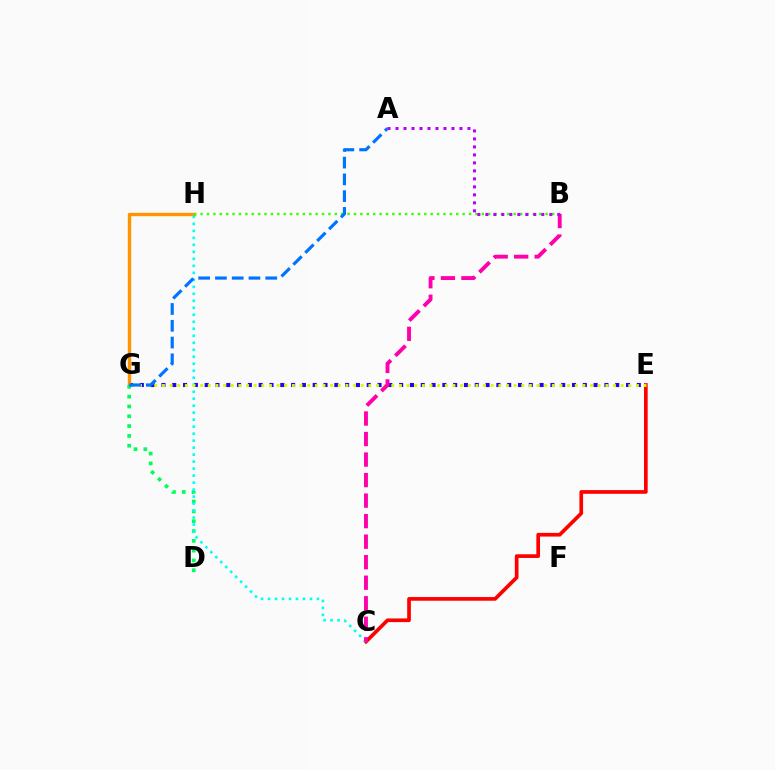{('C', 'E'): [{'color': '#ff0000', 'line_style': 'solid', 'thickness': 2.65}], ('E', 'G'): [{'color': '#2500ff', 'line_style': 'dotted', 'thickness': 2.94}, {'color': '#d1ff00', 'line_style': 'dotted', 'thickness': 2.08}], ('G', 'H'): [{'color': '#ff9400', 'line_style': 'solid', 'thickness': 2.44}], ('B', 'H'): [{'color': '#3dff00', 'line_style': 'dotted', 'thickness': 1.74}], ('D', 'G'): [{'color': '#00ff5c', 'line_style': 'dotted', 'thickness': 2.66}], ('C', 'H'): [{'color': '#00fff6', 'line_style': 'dotted', 'thickness': 1.9}], ('A', 'G'): [{'color': '#0074ff', 'line_style': 'dashed', 'thickness': 2.28}], ('B', 'C'): [{'color': '#ff00ac', 'line_style': 'dashed', 'thickness': 2.79}], ('A', 'B'): [{'color': '#b900ff', 'line_style': 'dotted', 'thickness': 2.17}]}